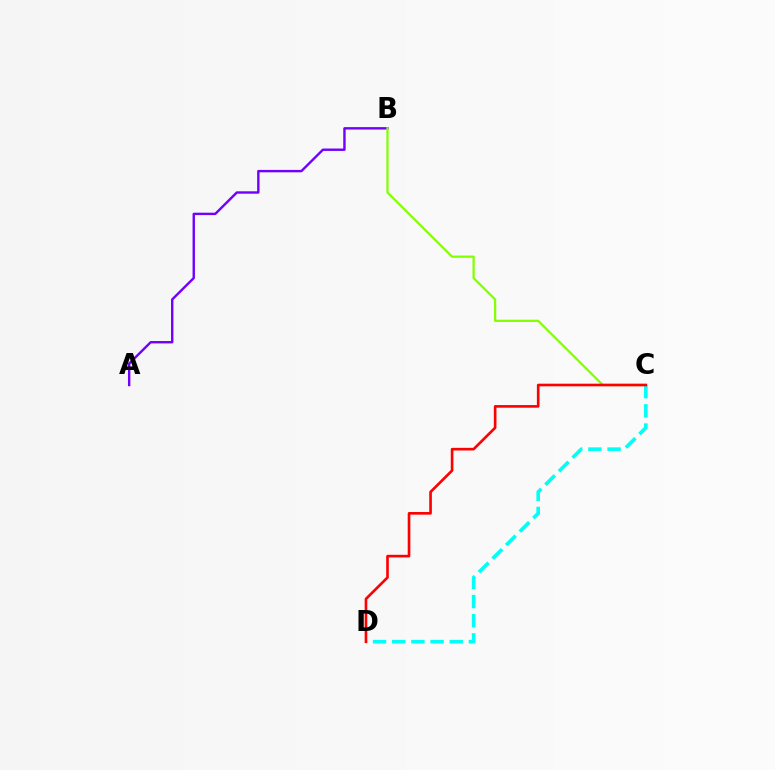{('A', 'B'): [{'color': '#7200ff', 'line_style': 'solid', 'thickness': 1.73}], ('B', 'C'): [{'color': '#84ff00', 'line_style': 'solid', 'thickness': 1.61}], ('C', 'D'): [{'color': '#00fff6', 'line_style': 'dashed', 'thickness': 2.6}, {'color': '#ff0000', 'line_style': 'solid', 'thickness': 1.9}]}